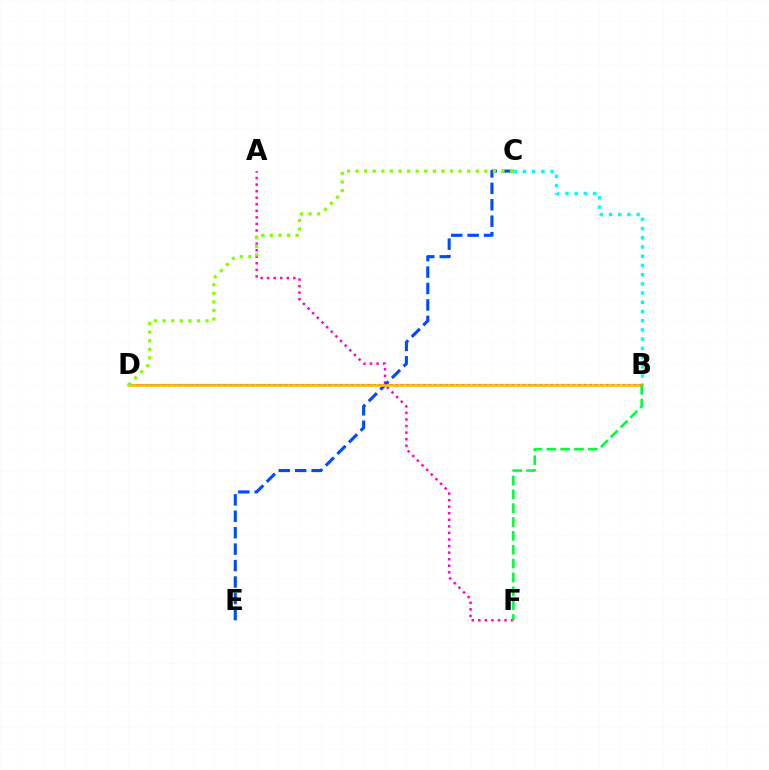{('B', 'C'): [{'color': '#00fff6', 'line_style': 'dotted', 'thickness': 2.5}], ('A', 'F'): [{'color': '#ff00cf', 'line_style': 'dotted', 'thickness': 1.78}], ('B', 'D'): [{'color': '#ff0000', 'line_style': 'dotted', 'thickness': 1.51}, {'color': '#7200ff', 'line_style': 'dotted', 'thickness': 1.5}, {'color': '#ffbd00', 'line_style': 'solid', 'thickness': 1.89}], ('C', 'E'): [{'color': '#004bff', 'line_style': 'dashed', 'thickness': 2.23}], ('C', 'D'): [{'color': '#84ff00', 'line_style': 'dotted', 'thickness': 2.33}], ('B', 'F'): [{'color': '#00ff39', 'line_style': 'dashed', 'thickness': 1.88}]}